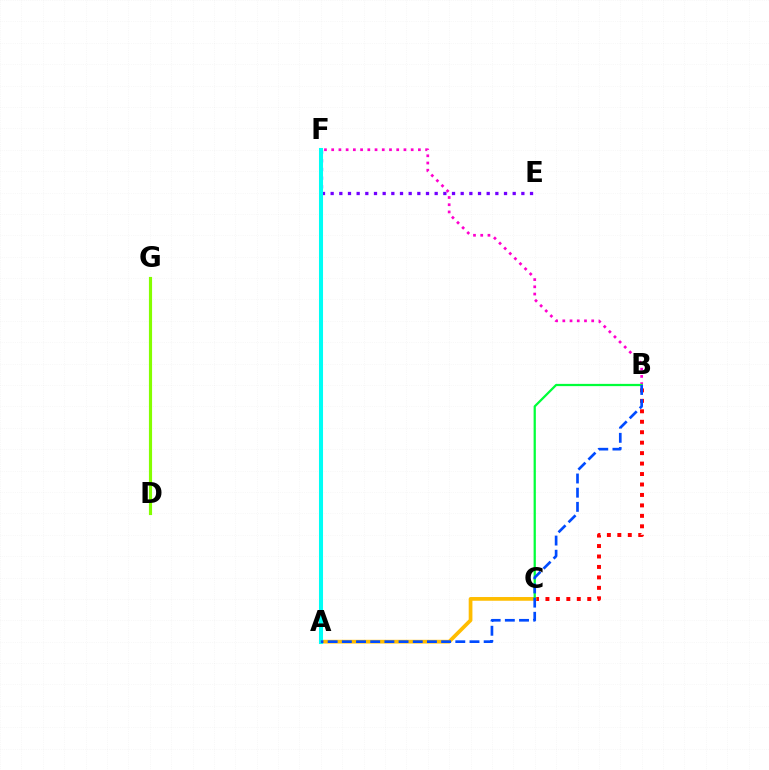{('E', 'F'): [{'color': '#7200ff', 'line_style': 'dotted', 'thickness': 2.36}], ('B', 'C'): [{'color': '#ff0000', 'line_style': 'dotted', 'thickness': 2.84}, {'color': '#00ff39', 'line_style': 'solid', 'thickness': 1.62}], ('B', 'F'): [{'color': '#ff00cf', 'line_style': 'dotted', 'thickness': 1.96}], ('A', 'C'): [{'color': '#ffbd00', 'line_style': 'solid', 'thickness': 2.69}], ('D', 'G'): [{'color': '#84ff00', 'line_style': 'solid', 'thickness': 2.27}], ('A', 'F'): [{'color': '#00fff6', 'line_style': 'solid', 'thickness': 2.91}], ('A', 'B'): [{'color': '#004bff', 'line_style': 'dashed', 'thickness': 1.93}]}